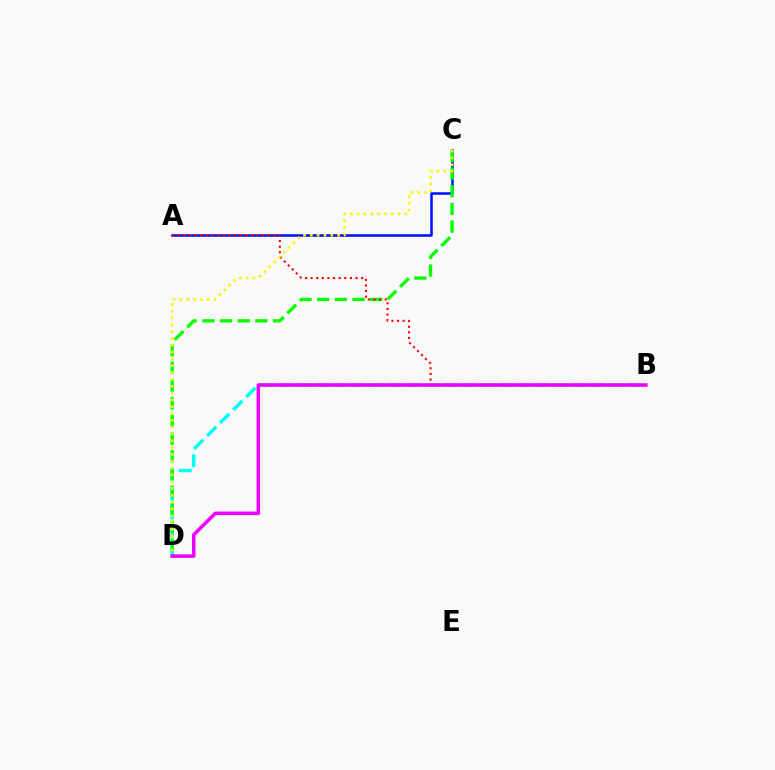{('B', 'D'): [{'color': '#00fff6', 'line_style': 'dashed', 'thickness': 2.5}, {'color': '#ee00ff', 'line_style': 'solid', 'thickness': 2.53}], ('A', 'C'): [{'color': '#0010ff', 'line_style': 'solid', 'thickness': 1.83}], ('C', 'D'): [{'color': '#08ff00', 'line_style': 'dashed', 'thickness': 2.4}, {'color': '#fcf500', 'line_style': 'dotted', 'thickness': 1.85}], ('A', 'B'): [{'color': '#ff0000', 'line_style': 'dotted', 'thickness': 1.53}]}